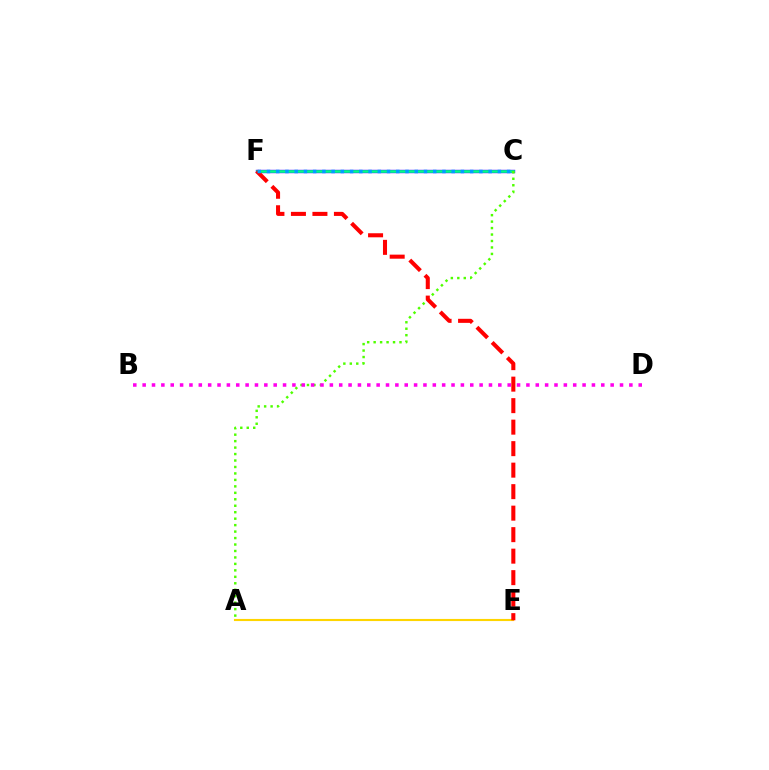{('C', 'F'): [{'color': '#3700ff', 'line_style': 'solid', 'thickness': 2.44}, {'color': '#00ff86', 'line_style': 'solid', 'thickness': 1.91}, {'color': '#009eff', 'line_style': 'dotted', 'thickness': 2.51}], ('A', 'E'): [{'color': '#ffd500', 'line_style': 'solid', 'thickness': 1.53}], ('A', 'C'): [{'color': '#4fff00', 'line_style': 'dotted', 'thickness': 1.76}], ('E', 'F'): [{'color': '#ff0000', 'line_style': 'dashed', 'thickness': 2.92}], ('B', 'D'): [{'color': '#ff00ed', 'line_style': 'dotted', 'thickness': 2.54}]}